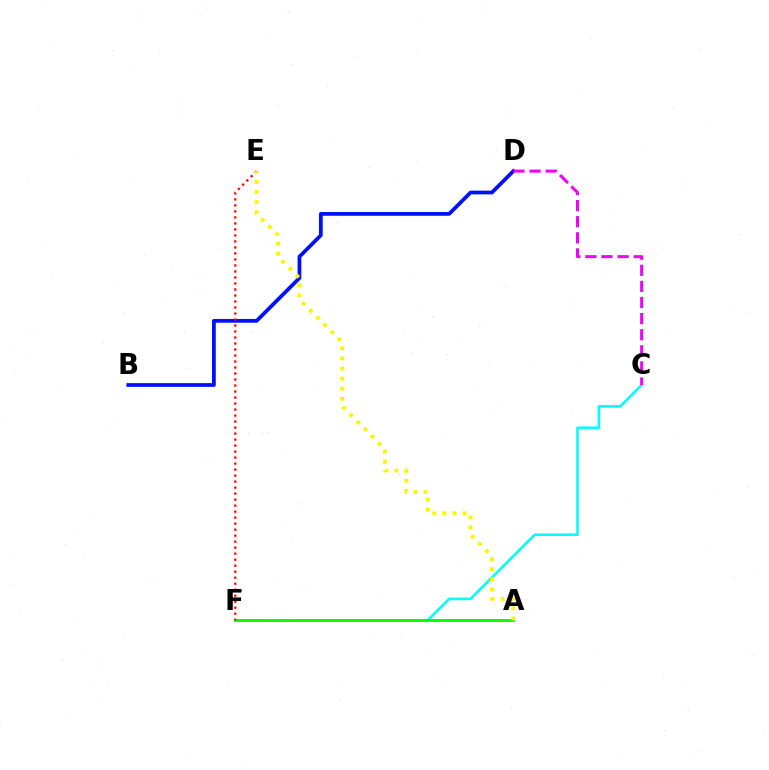{('B', 'D'): [{'color': '#0010ff', 'line_style': 'solid', 'thickness': 2.71}], ('C', 'F'): [{'color': '#00fff6', 'line_style': 'solid', 'thickness': 1.87}], ('A', 'F'): [{'color': '#08ff00', 'line_style': 'solid', 'thickness': 2.07}], ('E', 'F'): [{'color': '#ff0000', 'line_style': 'dotted', 'thickness': 1.63}], ('C', 'D'): [{'color': '#ee00ff', 'line_style': 'dashed', 'thickness': 2.19}], ('A', 'E'): [{'color': '#fcf500', 'line_style': 'dotted', 'thickness': 2.74}]}